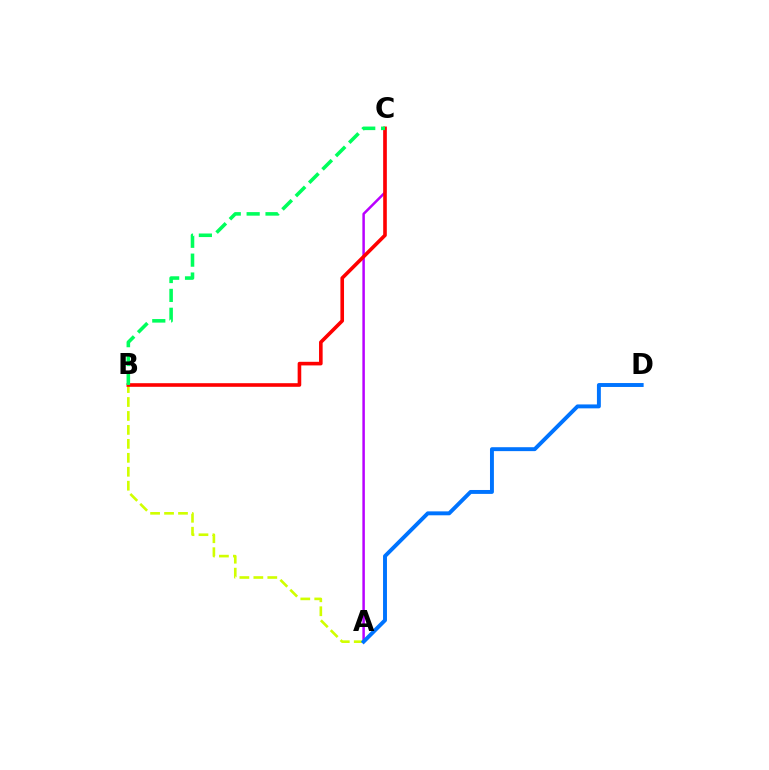{('A', 'C'): [{'color': '#b900ff', 'line_style': 'solid', 'thickness': 1.8}], ('A', 'B'): [{'color': '#d1ff00', 'line_style': 'dashed', 'thickness': 1.9}], ('B', 'C'): [{'color': '#ff0000', 'line_style': 'solid', 'thickness': 2.6}, {'color': '#00ff5c', 'line_style': 'dashed', 'thickness': 2.56}], ('A', 'D'): [{'color': '#0074ff', 'line_style': 'solid', 'thickness': 2.82}]}